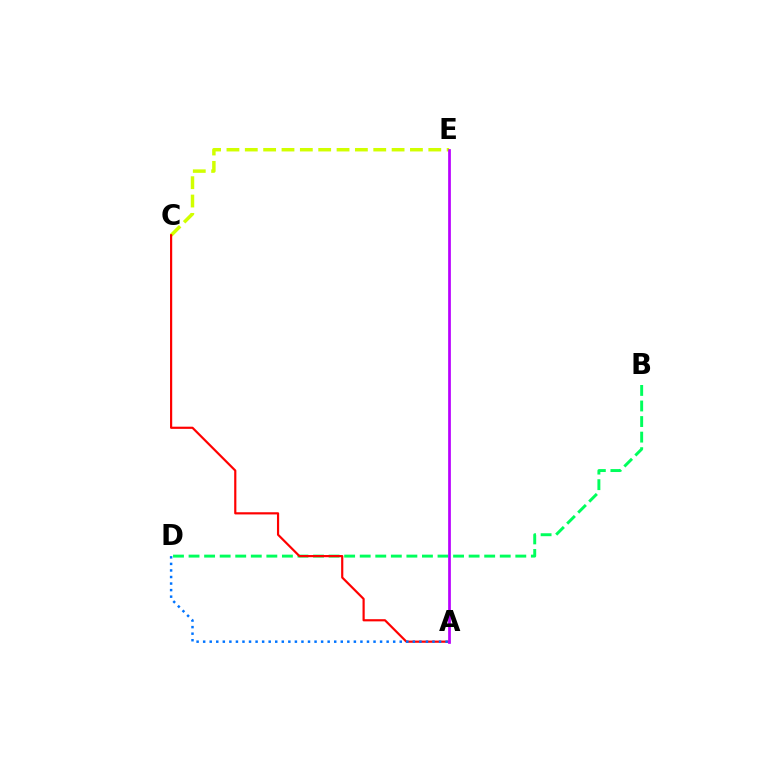{('B', 'D'): [{'color': '#00ff5c', 'line_style': 'dashed', 'thickness': 2.11}], ('C', 'E'): [{'color': '#d1ff00', 'line_style': 'dashed', 'thickness': 2.49}], ('A', 'C'): [{'color': '#ff0000', 'line_style': 'solid', 'thickness': 1.57}], ('A', 'D'): [{'color': '#0074ff', 'line_style': 'dotted', 'thickness': 1.78}], ('A', 'E'): [{'color': '#b900ff', 'line_style': 'solid', 'thickness': 1.96}]}